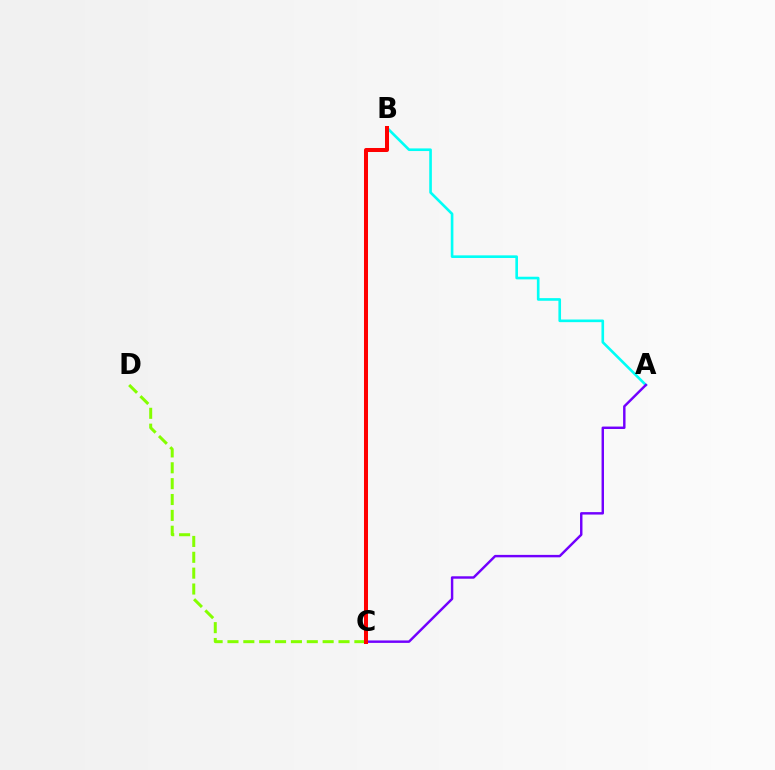{('A', 'B'): [{'color': '#00fff6', 'line_style': 'solid', 'thickness': 1.9}], ('A', 'C'): [{'color': '#7200ff', 'line_style': 'solid', 'thickness': 1.76}], ('C', 'D'): [{'color': '#84ff00', 'line_style': 'dashed', 'thickness': 2.15}], ('B', 'C'): [{'color': '#ff0000', 'line_style': 'solid', 'thickness': 2.89}]}